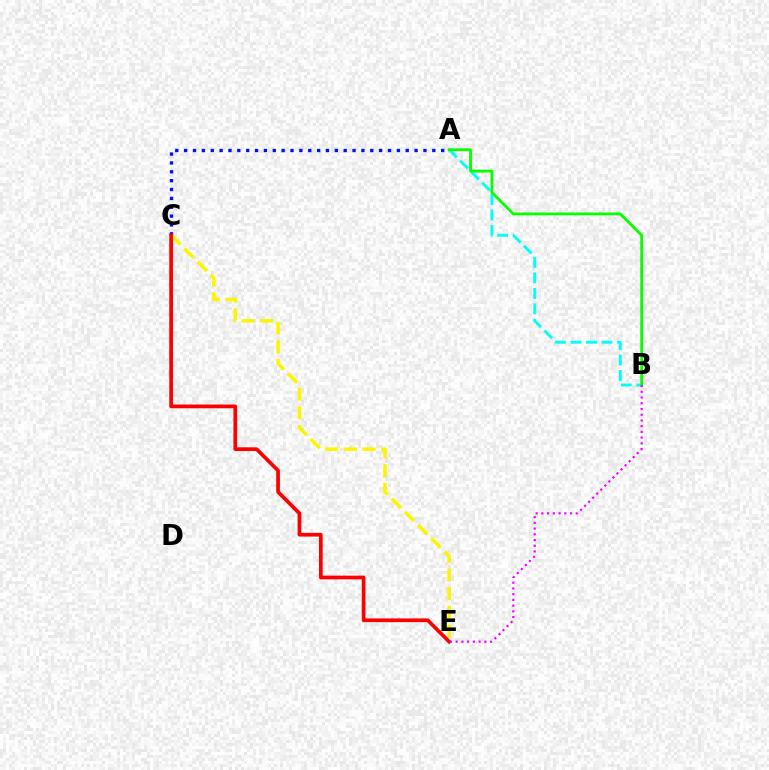{('A', 'C'): [{'color': '#0010ff', 'line_style': 'dotted', 'thickness': 2.41}], ('A', 'B'): [{'color': '#00fff6', 'line_style': 'dashed', 'thickness': 2.11}, {'color': '#08ff00', 'line_style': 'solid', 'thickness': 2.02}], ('C', 'E'): [{'color': '#fcf500', 'line_style': 'dashed', 'thickness': 2.54}, {'color': '#ff0000', 'line_style': 'solid', 'thickness': 2.67}], ('B', 'E'): [{'color': '#ee00ff', 'line_style': 'dotted', 'thickness': 1.56}]}